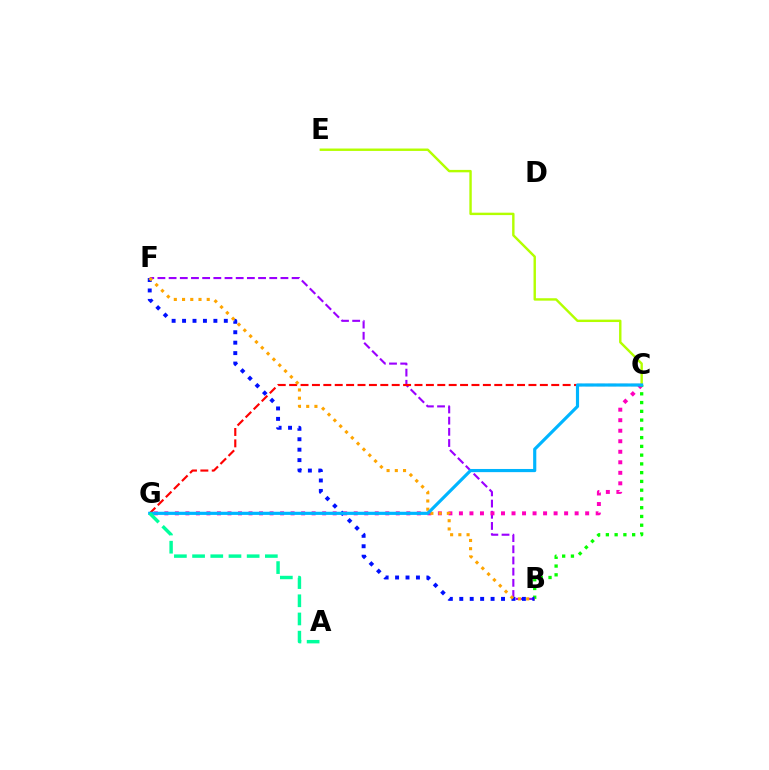{('B', 'F'): [{'color': '#9b00ff', 'line_style': 'dashed', 'thickness': 1.52}, {'color': '#0010ff', 'line_style': 'dotted', 'thickness': 2.84}, {'color': '#ffa500', 'line_style': 'dotted', 'thickness': 2.24}], ('C', 'E'): [{'color': '#b3ff00', 'line_style': 'solid', 'thickness': 1.74}], ('C', 'G'): [{'color': '#ff00bd', 'line_style': 'dotted', 'thickness': 2.86}, {'color': '#ff0000', 'line_style': 'dashed', 'thickness': 1.55}, {'color': '#00b5ff', 'line_style': 'solid', 'thickness': 2.27}], ('B', 'C'): [{'color': '#08ff00', 'line_style': 'dotted', 'thickness': 2.38}], ('A', 'G'): [{'color': '#00ff9d', 'line_style': 'dashed', 'thickness': 2.47}]}